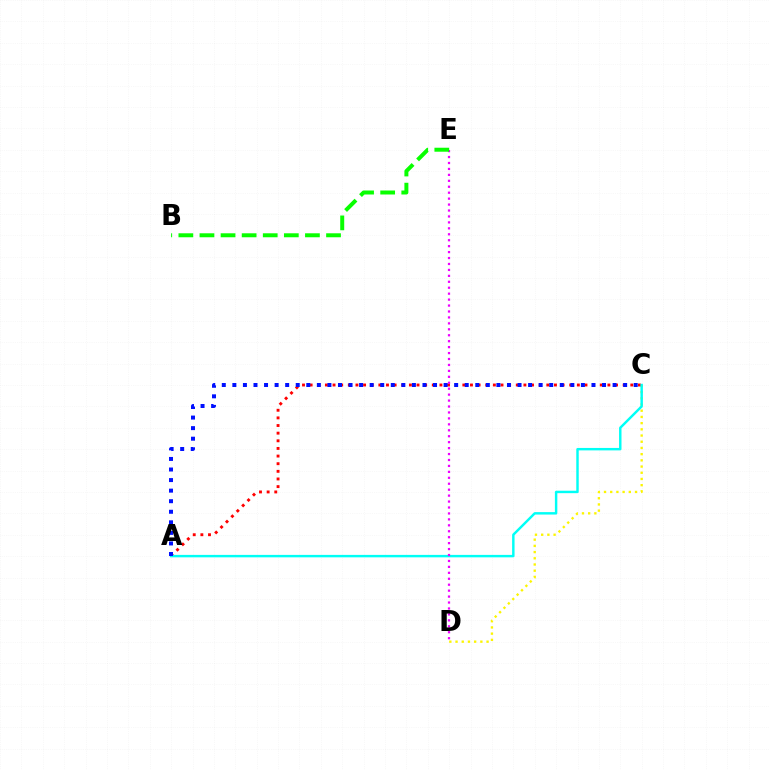{('C', 'D'): [{'color': '#fcf500', 'line_style': 'dotted', 'thickness': 1.69}], ('A', 'C'): [{'color': '#ff0000', 'line_style': 'dotted', 'thickness': 2.07}, {'color': '#00fff6', 'line_style': 'solid', 'thickness': 1.76}, {'color': '#0010ff', 'line_style': 'dotted', 'thickness': 2.87}], ('D', 'E'): [{'color': '#ee00ff', 'line_style': 'dotted', 'thickness': 1.61}], ('B', 'E'): [{'color': '#08ff00', 'line_style': 'dashed', 'thickness': 2.87}]}